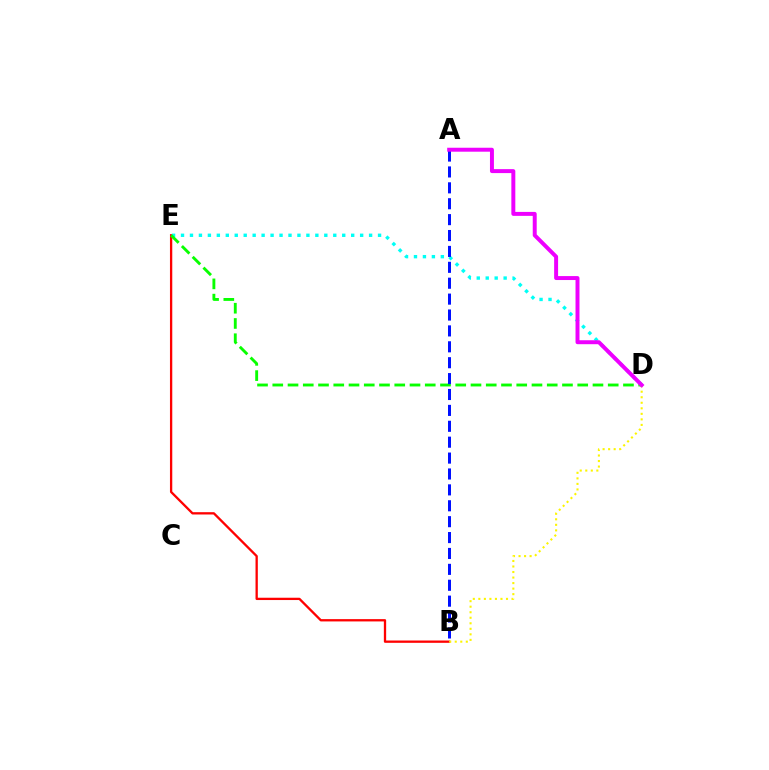{('B', 'E'): [{'color': '#ff0000', 'line_style': 'solid', 'thickness': 1.66}], ('D', 'E'): [{'color': '#00fff6', 'line_style': 'dotted', 'thickness': 2.43}, {'color': '#08ff00', 'line_style': 'dashed', 'thickness': 2.07}], ('B', 'D'): [{'color': '#fcf500', 'line_style': 'dotted', 'thickness': 1.5}], ('A', 'B'): [{'color': '#0010ff', 'line_style': 'dashed', 'thickness': 2.16}], ('A', 'D'): [{'color': '#ee00ff', 'line_style': 'solid', 'thickness': 2.85}]}